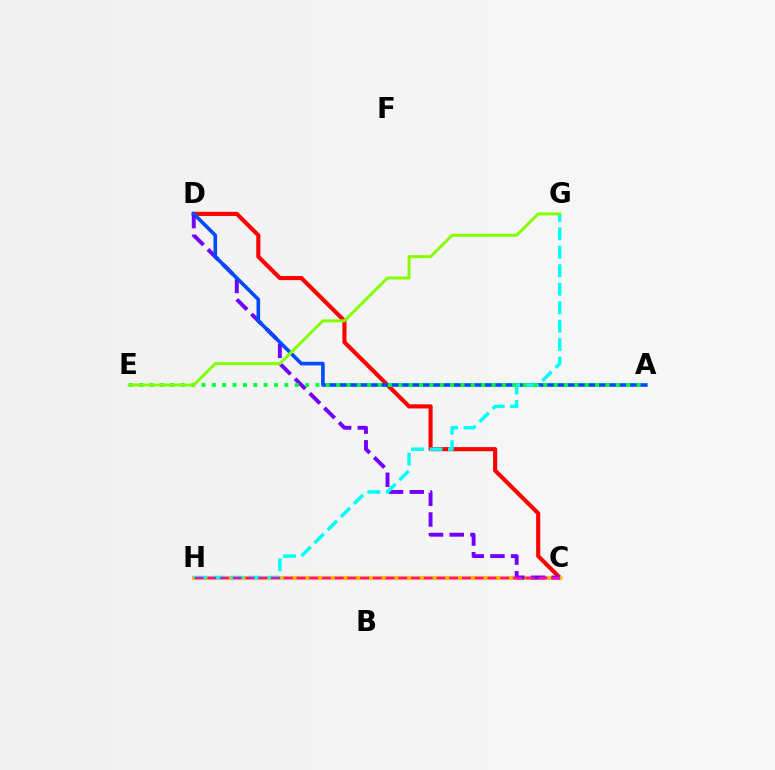{('C', 'D'): [{'color': '#ff0000', 'line_style': 'solid', 'thickness': 2.97}, {'color': '#7200ff', 'line_style': 'dashed', 'thickness': 2.81}], ('C', 'H'): [{'color': '#ffbd00', 'line_style': 'solid', 'thickness': 2.99}, {'color': '#ff00cf', 'line_style': 'dashed', 'thickness': 1.73}], ('A', 'D'): [{'color': '#004bff', 'line_style': 'solid', 'thickness': 2.61}], ('G', 'H'): [{'color': '#00fff6', 'line_style': 'dashed', 'thickness': 2.51}], ('A', 'E'): [{'color': '#00ff39', 'line_style': 'dotted', 'thickness': 2.81}], ('E', 'G'): [{'color': '#84ff00', 'line_style': 'solid', 'thickness': 2.14}]}